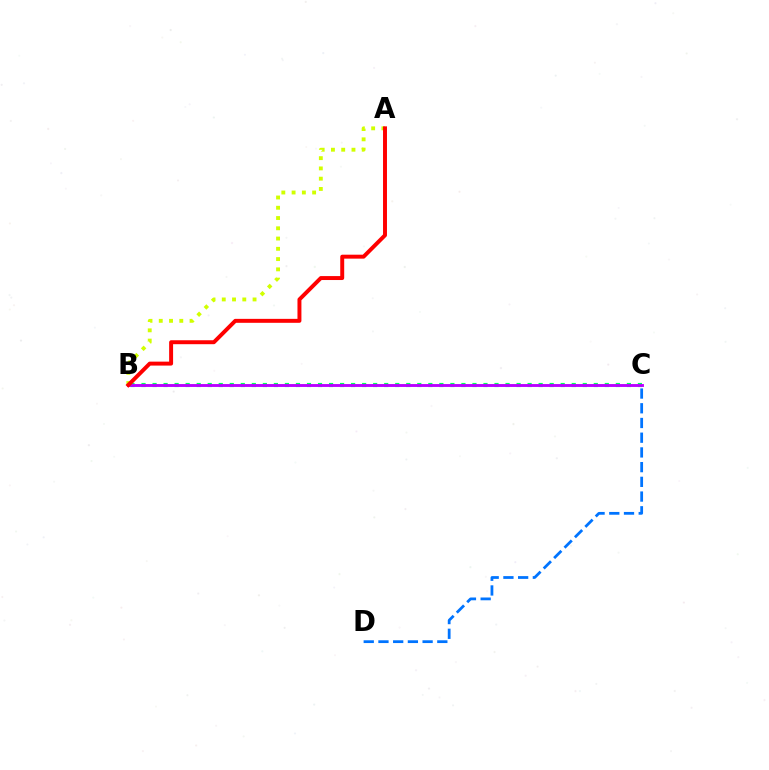{('C', 'D'): [{'color': '#0074ff', 'line_style': 'dashed', 'thickness': 2.0}], ('A', 'B'): [{'color': '#d1ff00', 'line_style': 'dotted', 'thickness': 2.79}, {'color': '#ff0000', 'line_style': 'solid', 'thickness': 2.84}], ('B', 'C'): [{'color': '#00ff5c', 'line_style': 'dotted', 'thickness': 3.0}, {'color': '#b900ff', 'line_style': 'solid', 'thickness': 2.08}]}